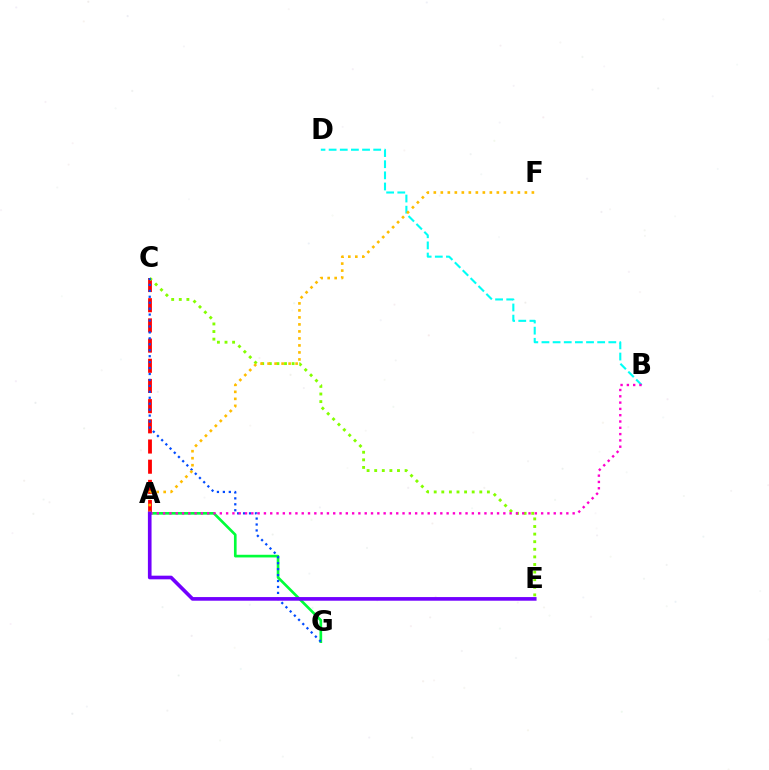{('A', 'C'): [{'color': '#ff0000', 'line_style': 'dashed', 'thickness': 2.74}], ('A', 'G'): [{'color': '#00ff39', 'line_style': 'solid', 'thickness': 1.92}], ('B', 'D'): [{'color': '#00fff6', 'line_style': 'dashed', 'thickness': 1.51}], ('C', 'E'): [{'color': '#84ff00', 'line_style': 'dotted', 'thickness': 2.06}], ('C', 'G'): [{'color': '#004bff', 'line_style': 'dotted', 'thickness': 1.61}], ('A', 'B'): [{'color': '#ff00cf', 'line_style': 'dotted', 'thickness': 1.71}], ('A', 'F'): [{'color': '#ffbd00', 'line_style': 'dotted', 'thickness': 1.9}], ('A', 'E'): [{'color': '#7200ff', 'line_style': 'solid', 'thickness': 2.63}]}